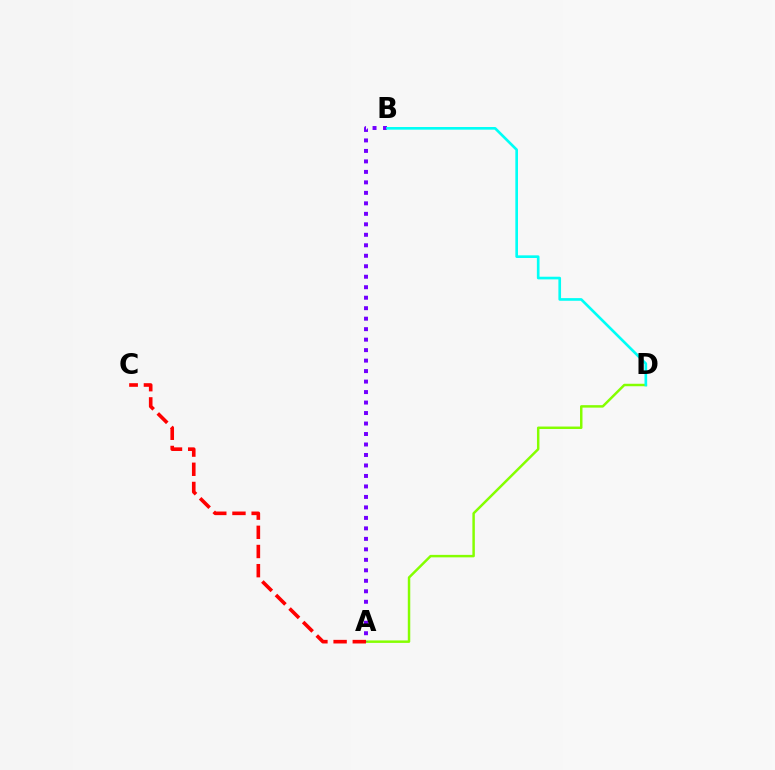{('A', 'D'): [{'color': '#84ff00', 'line_style': 'solid', 'thickness': 1.78}], ('A', 'B'): [{'color': '#7200ff', 'line_style': 'dotted', 'thickness': 2.85}], ('B', 'D'): [{'color': '#00fff6', 'line_style': 'solid', 'thickness': 1.91}], ('A', 'C'): [{'color': '#ff0000', 'line_style': 'dashed', 'thickness': 2.61}]}